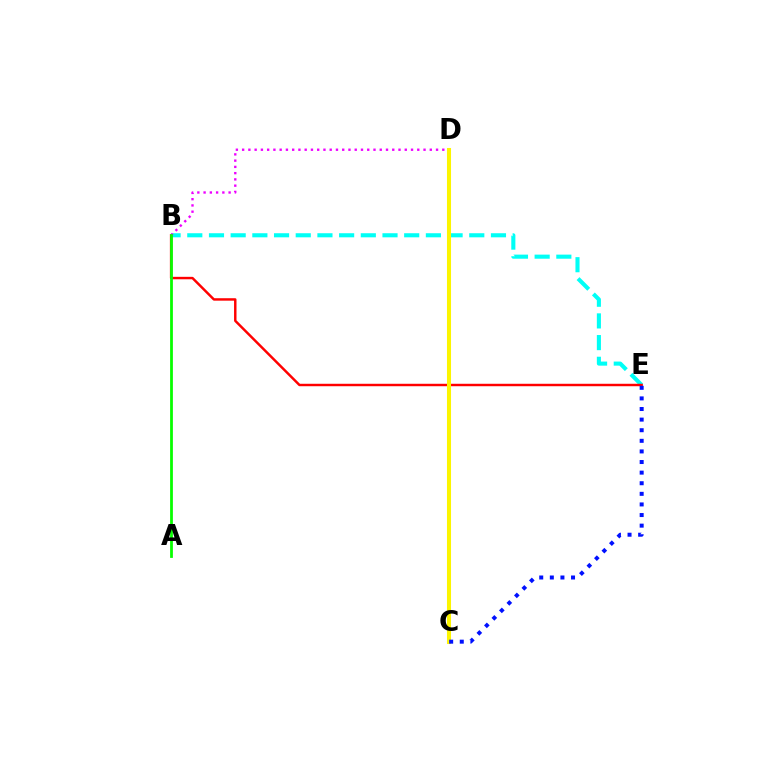{('B', 'E'): [{'color': '#00fff6', 'line_style': 'dashed', 'thickness': 2.95}, {'color': '#ff0000', 'line_style': 'solid', 'thickness': 1.76}], ('B', 'D'): [{'color': '#ee00ff', 'line_style': 'dotted', 'thickness': 1.7}], ('C', 'D'): [{'color': '#fcf500', 'line_style': 'solid', 'thickness': 2.91}], ('A', 'B'): [{'color': '#08ff00', 'line_style': 'solid', 'thickness': 2.0}], ('C', 'E'): [{'color': '#0010ff', 'line_style': 'dotted', 'thickness': 2.88}]}